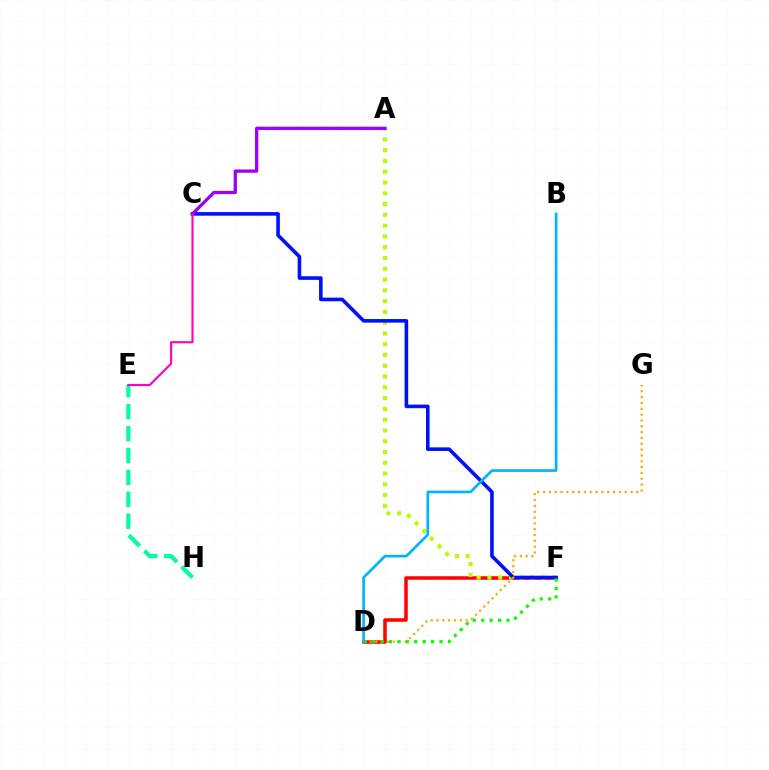{('D', 'F'): [{'color': '#ff0000', 'line_style': 'solid', 'thickness': 2.53}, {'color': '#08ff00', 'line_style': 'dotted', 'thickness': 2.29}], ('A', 'F'): [{'color': '#b3ff00', 'line_style': 'dotted', 'thickness': 2.93}], ('C', 'F'): [{'color': '#0010ff', 'line_style': 'solid', 'thickness': 2.59}], ('E', 'H'): [{'color': '#00ff9d', 'line_style': 'dashed', 'thickness': 2.98}], ('A', 'C'): [{'color': '#9b00ff', 'line_style': 'solid', 'thickness': 2.35}], ('D', 'G'): [{'color': '#ffa500', 'line_style': 'dotted', 'thickness': 1.58}], ('C', 'E'): [{'color': '#ff00bd', 'line_style': 'solid', 'thickness': 1.52}], ('B', 'D'): [{'color': '#00b5ff', 'line_style': 'solid', 'thickness': 1.92}]}